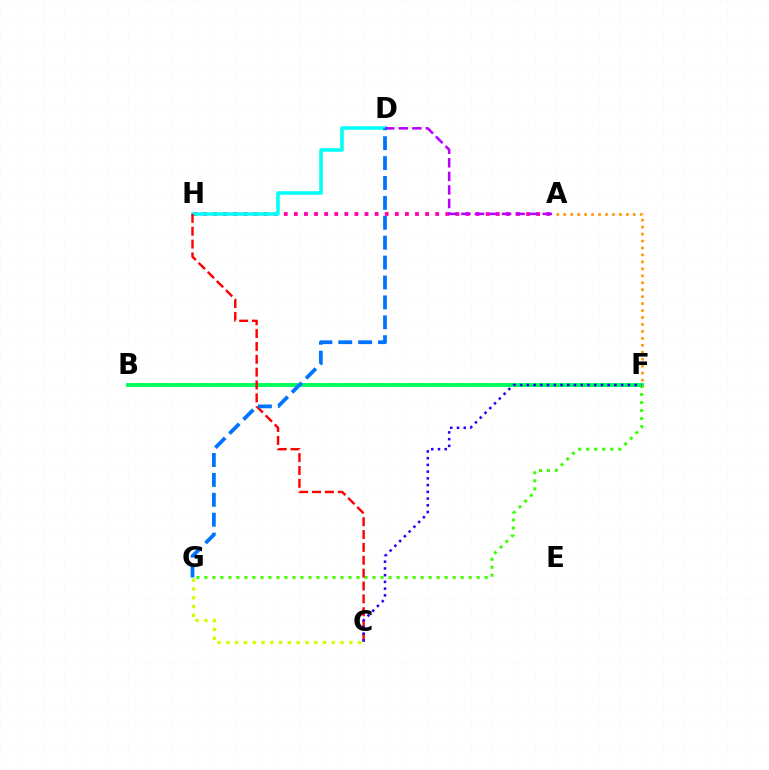{('B', 'F'): [{'color': '#00ff5c', 'line_style': 'solid', 'thickness': 2.81}], ('A', 'F'): [{'color': '#ff9400', 'line_style': 'dotted', 'thickness': 1.89}], ('A', 'H'): [{'color': '#ff00ac', 'line_style': 'dotted', 'thickness': 2.74}], ('F', 'G'): [{'color': '#3dff00', 'line_style': 'dotted', 'thickness': 2.18}], ('C', 'G'): [{'color': '#d1ff00', 'line_style': 'dotted', 'thickness': 2.39}], ('D', 'H'): [{'color': '#00fff6', 'line_style': 'solid', 'thickness': 2.55}], ('A', 'D'): [{'color': '#b900ff', 'line_style': 'dashed', 'thickness': 1.84}], ('C', 'H'): [{'color': '#ff0000', 'line_style': 'dashed', 'thickness': 1.75}], ('C', 'F'): [{'color': '#2500ff', 'line_style': 'dotted', 'thickness': 1.83}], ('D', 'G'): [{'color': '#0074ff', 'line_style': 'dashed', 'thickness': 2.7}]}